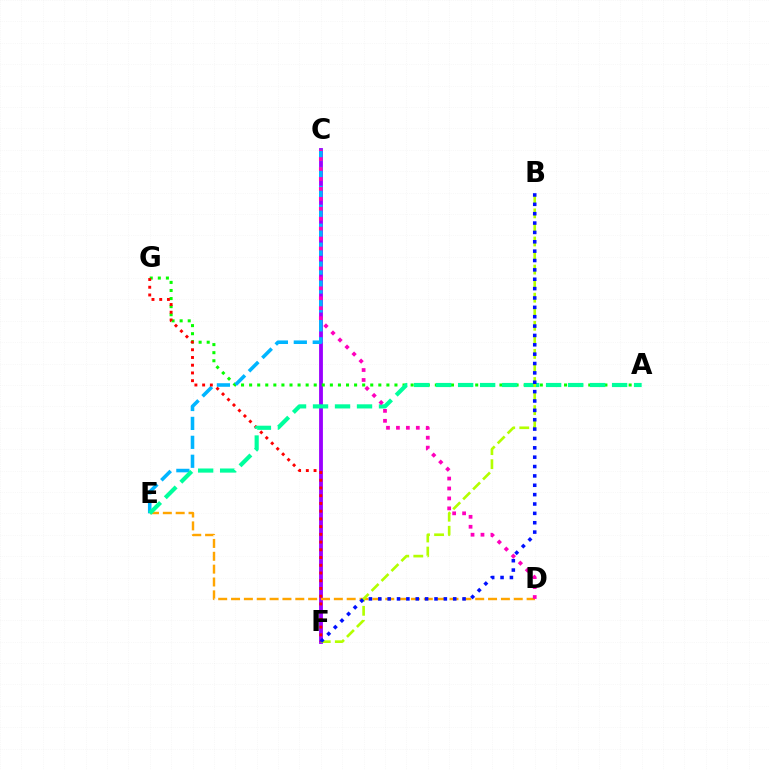{('C', 'F'): [{'color': '#9b00ff', 'line_style': 'solid', 'thickness': 2.76}], ('A', 'G'): [{'color': '#08ff00', 'line_style': 'dotted', 'thickness': 2.19}], ('D', 'E'): [{'color': '#ffa500', 'line_style': 'dashed', 'thickness': 1.75}], ('C', 'E'): [{'color': '#00b5ff', 'line_style': 'dashed', 'thickness': 2.57}], ('F', 'G'): [{'color': '#ff0000', 'line_style': 'dotted', 'thickness': 2.1}], ('A', 'E'): [{'color': '#00ff9d', 'line_style': 'dashed', 'thickness': 2.99}], ('B', 'F'): [{'color': '#b3ff00', 'line_style': 'dashed', 'thickness': 1.91}, {'color': '#0010ff', 'line_style': 'dotted', 'thickness': 2.54}], ('C', 'D'): [{'color': '#ff00bd', 'line_style': 'dotted', 'thickness': 2.7}]}